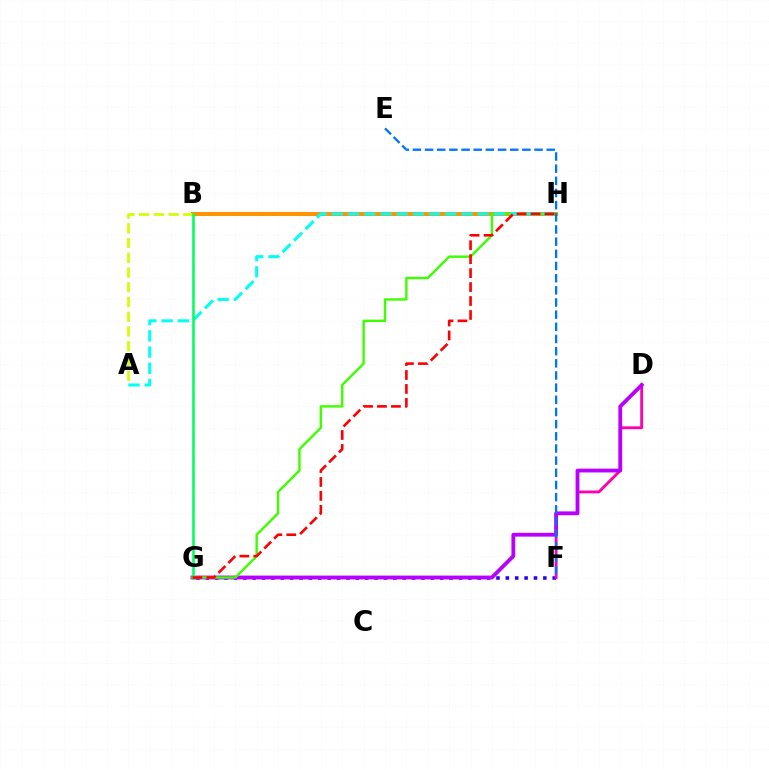{('F', 'G'): [{'color': '#2500ff', 'line_style': 'dotted', 'thickness': 2.55}], ('D', 'F'): [{'color': '#ff00ac', 'line_style': 'solid', 'thickness': 2.05}], ('B', 'H'): [{'color': '#ff9400', 'line_style': 'solid', 'thickness': 2.88}], ('A', 'B'): [{'color': '#d1ff00', 'line_style': 'dashed', 'thickness': 2.0}], ('D', 'G'): [{'color': '#b900ff', 'line_style': 'solid', 'thickness': 2.74}], ('G', 'H'): [{'color': '#3dff00', 'line_style': 'solid', 'thickness': 1.74}, {'color': '#ff0000', 'line_style': 'dashed', 'thickness': 1.9}], ('A', 'H'): [{'color': '#00fff6', 'line_style': 'dashed', 'thickness': 2.2}], ('E', 'F'): [{'color': '#0074ff', 'line_style': 'dashed', 'thickness': 1.65}], ('B', 'G'): [{'color': '#00ff5c', 'line_style': 'solid', 'thickness': 1.85}]}